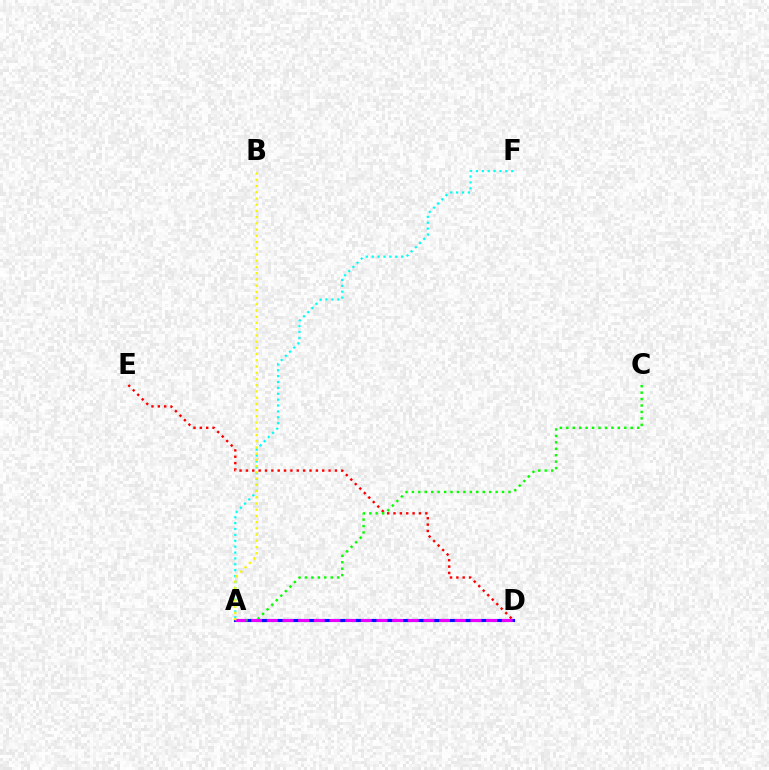{('A', 'F'): [{'color': '#00fff6', 'line_style': 'dotted', 'thickness': 1.6}], ('D', 'E'): [{'color': '#ff0000', 'line_style': 'dotted', 'thickness': 1.73}], ('A', 'D'): [{'color': '#0010ff', 'line_style': 'solid', 'thickness': 2.25}, {'color': '#ee00ff', 'line_style': 'dashed', 'thickness': 2.13}], ('A', 'C'): [{'color': '#08ff00', 'line_style': 'dotted', 'thickness': 1.75}], ('A', 'B'): [{'color': '#fcf500', 'line_style': 'dotted', 'thickness': 1.69}]}